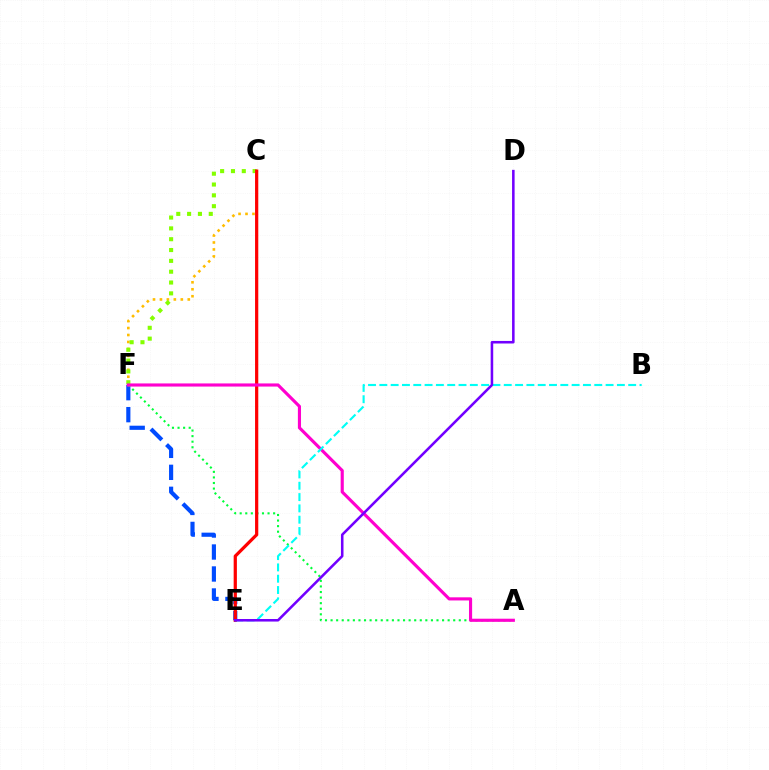{('E', 'F'): [{'color': '#004bff', 'line_style': 'dashed', 'thickness': 2.99}], ('C', 'F'): [{'color': '#ffbd00', 'line_style': 'dotted', 'thickness': 1.89}, {'color': '#84ff00', 'line_style': 'dotted', 'thickness': 2.94}], ('A', 'F'): [{'color': '#00ff39', 'line_style': 'dotted', 'thickness': 1.51}, {'color': '#ff00cf', 'line_style': 'solid', 'thickness': 2.25}], ('C', 'E'): [{'color': '#ff0000', 'line_style': 'solid', 'thickness': 2.32}], ('B', 'E'): [{'color': '#00fff6', 'line_style': 'dashed', 'thickness': 1.54}], ('D', 'E'): [{'color': '#7200ff', 'line_style': 'solid', 'thickness': 1.84}]}